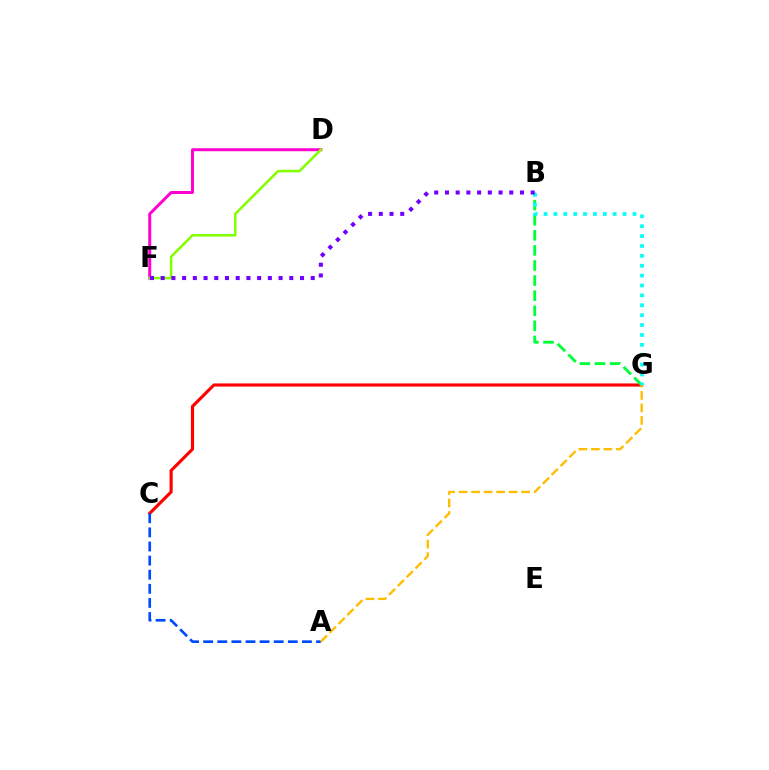{('C', 'G'): [{'color': '#ff0000', 'line_style': 'solid', 'thickness': 2.25}], ('A', 'C'): [{'color': '#004bff', 'line_style': 'dashed', 'thickness': 1.92}], ('A', 'G'): [{'color': '#ffbd00', 'line_style': 'dashed', 'thickness': 1.7}], ('D', 'F'): [{'color': '#ff00cf', 'line_style': 'solid', 'thickness': 2.13}, {'color': '#84ff00', 'line_style': 'solid', 'thickness': 1.83}], ('B', 'G'): [{'color': '#00ff39', 'line_style': 'dashed', 'thickness': 2.05}, {'color': '#00fff6', 'line_style': 'dotted', 'thickness': 2.69}], ('B', 'F'): [{'color': '#7200ff', 'line_style': 'dotted', 'thickness': 2.91}]}